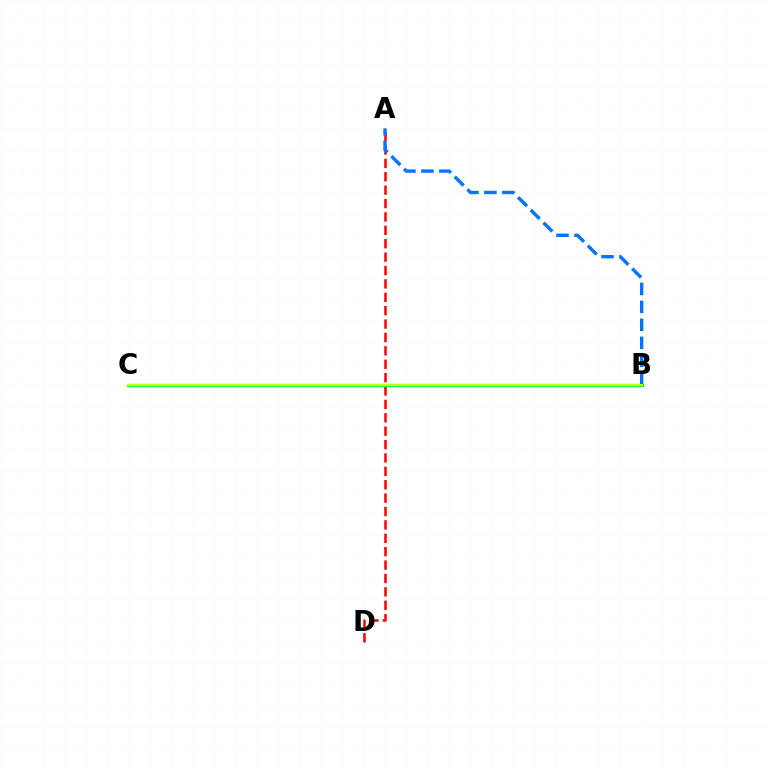{('A', 'D'): [{'color': '#ff0000', 'line_style': 'dashed', 'thickness': 1.82}], ('B', 'C'): [{'color': '#b900ff', 'line_style': 'dotted', 'thickness': 2.1}, {'color': '#00ff5c', 'line_style': 'solid', 'thickness': 2.37}, {'color': '#d1ff00', 'line_style': 'solid', 'thickness': 1.51}], ('A', 'B'): [{'color': '#0074ff', 'line_style': 'dashed', 'thickness': 2.44}]}